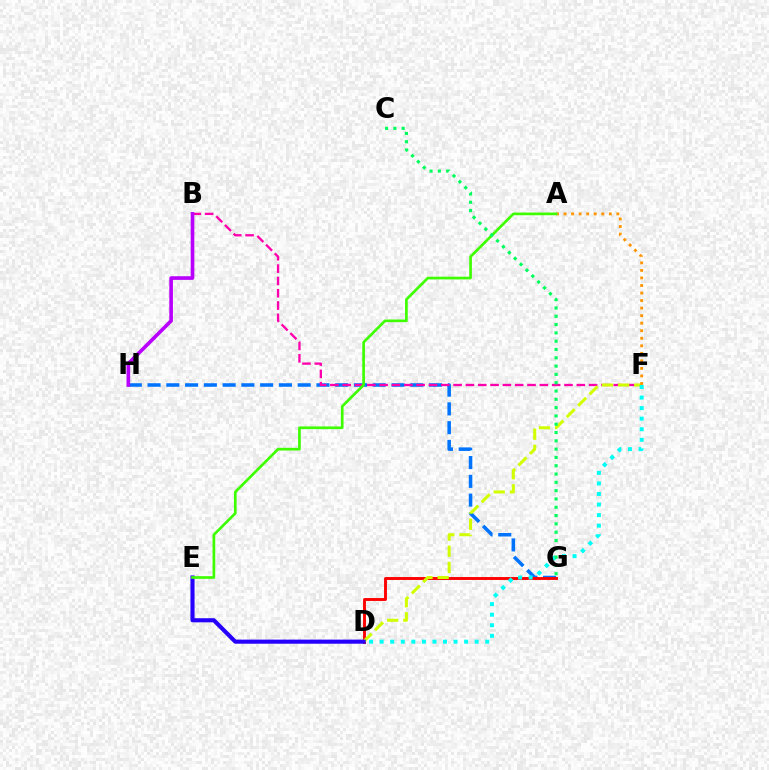{('G', 'H'): [{'color': '#0074ff', 'line_style': 'dashed', 'thickness': 2.55}], ('D', 'G'): [{'color': '#ff0000', 'line_style': 'solid', 'thickness': 2.09}], ('B', 'F'): [{'color': '#ff00ac', 'line_style': 'dashed', 'thickness': 1.67}], ('D', 'F'): [{'color': '#d1ff00', 'line_style': 'dashed', 'thickness': 2.19}, {'color': '#00fff6', 'line_style': 'dotted', 'thickness': 2.87}], ('A', 'F'): [{'color': '#ff9400', 'line_style': 'dotted', 'thickness': 2.05}], ('D', 'E'): [{'color': '#2500ff', 'line_style': 'solid', 'thickness': 2.96}], ('A', 'E'): [{'color': '#3dff00', 'line_style': 'solid', 'thickness': 1.92}], ('C', 'G'): [{'color': '#00ff5c', 'line_style': 'dotted', 'thickness': 2.26}], ('B', 'H'): [{'color': '#b900ff', 'line_style': 'solid', 'thickness': 2.63}]}